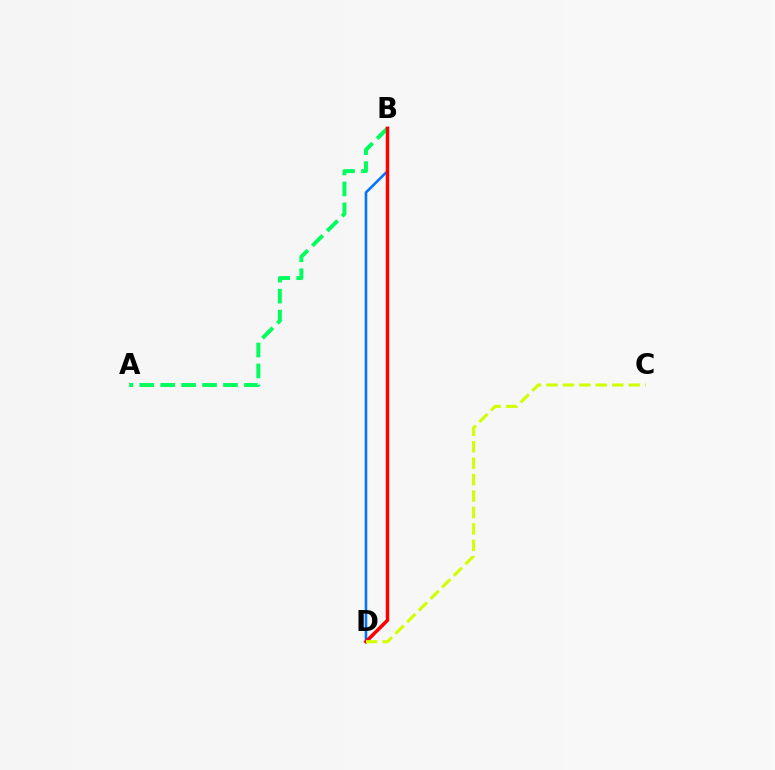{('B', 'D'): [{'color': '#0074ff', 'line_style': 'solid', 'thickness': 1.87}, {'color': '#b900ff', 'line_style': 'dashed', 'thickness': 2.08}, {'color': '#ff0000', 'line_style': 'solid', 'thickness': 2.49}], ('A', 'B'): [{'color': '#00ff5c', 'line_style': 'dashed', 'thickness': 2.85}], ('C', 'D'): [{'color': '#d1ff00', 'line_style': 'dashed', 'thickness': 2.23}]}